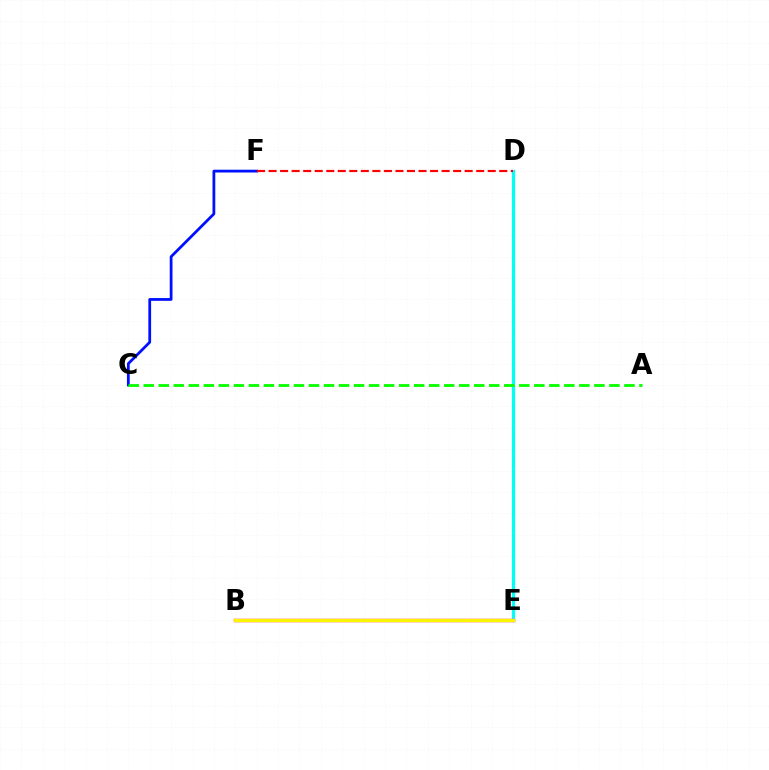{('D', 'E'): [{'color': '#00fff6', 'line_style': 'solid', 'thickness': 2.32}], ('B', 'E'): [{'color': '#ee00ff', 'line_style': 'solid', 'thickness': 2.45}, {'color': '#fcf500', 'line_style': 'solid', 'thickness': 2.51}], ('C', 'F'): [{'color': '#0010ff', 'line_style': 'solid', 'thickness': 2.0}], ('A', 'C'): [{'color': '#08ff00', 'line_style': 'dashed', 'thickness': 2.04}], ('D', 'F'): [{'color': '#ff0000', 'line_style': 'dashed', 'thickness': 1.57}]}